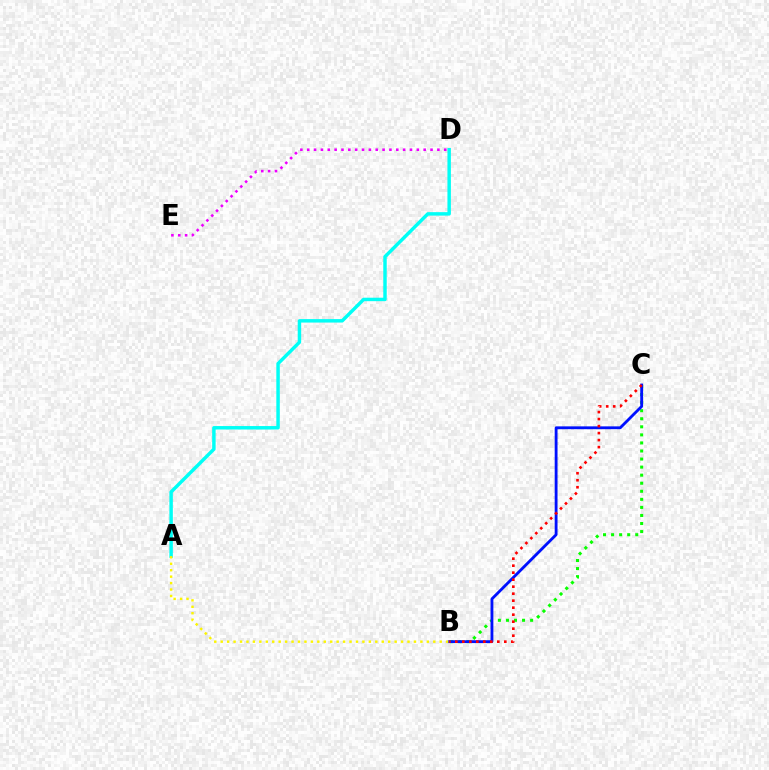{('B', 'C'): [{'color': '#08ff00', 'line_style': 'dotted', 'thickness': 2.19}, {'color': '#0010ff', 'line_style': 'solid', 'thickness': 2.04}, {'color': '#ff0000', 'line_style': 'dotted', 'thickness': 1.9}], ('A', 'D'): [{'color': '#00fff6', 'line_style': 'solid', 'thickness': 2.49}], ('A', 'B'): [{'color': '#fcf500', 'line_style': 'dotted', 'thickness': 1.75}], ('D', 'E'): [{'color': '#ee00ff', 'line_style': 'dotted', 'thickness': 1.86}]}